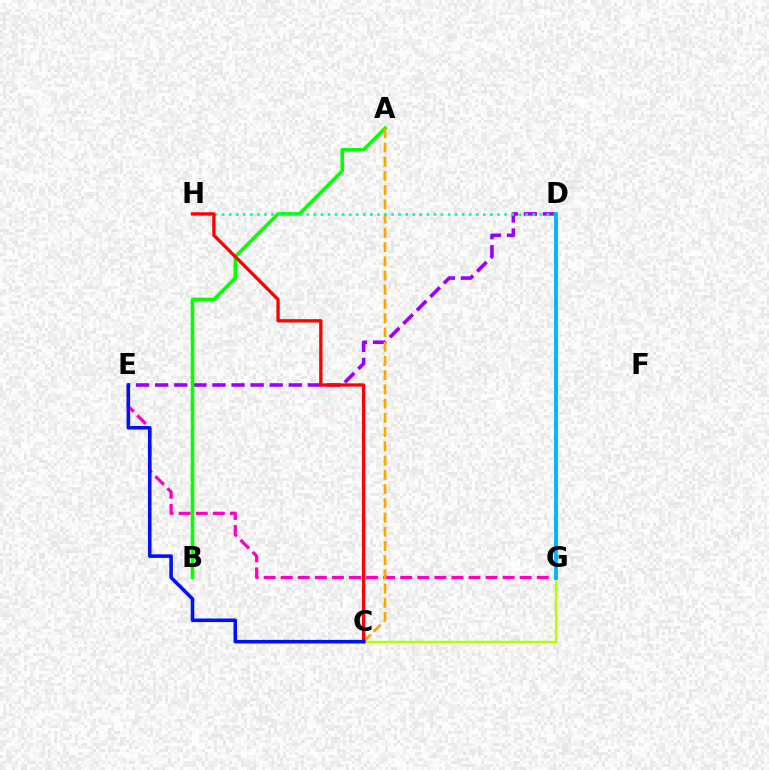{('D', 'E'): [{'color': '#9b00ff', 'line_style': 'dashed', 'thickness': 2.59}], ('E', 'G'): [{'color': '#ff00bd', 'line_style': 'dashed', 'thickness': 2.32}], ('A', 'B'): [{'color': '#08ff00', 'line_style': 'solid', 'thickness': 2.57}], ('A', 'C'): [{'color': '#ffa500', 'line_style': 'dashed', 'thickness': 1.93}], ('C', 'G'): [{'color': '#b3ff00', 'line_style': 'solid', 'thickness': 1.74}], ('D', 'H'): [{'color': '#00ff9d', 'line_style': 'dotted', 'thickness': 1.92}], ('C', 'H'): [{'color': '#ff0000', 'line_style': 'solid', 'thickness': 2.39}], ('C', 'E'): [{'color': '#0010ff', 'line_style': 'solid', 'thickness': 2.56}], ('D', 'G'): [{'color': '#00b5ff', 'line_style': 'solid', 'thickness': 2.78}]}